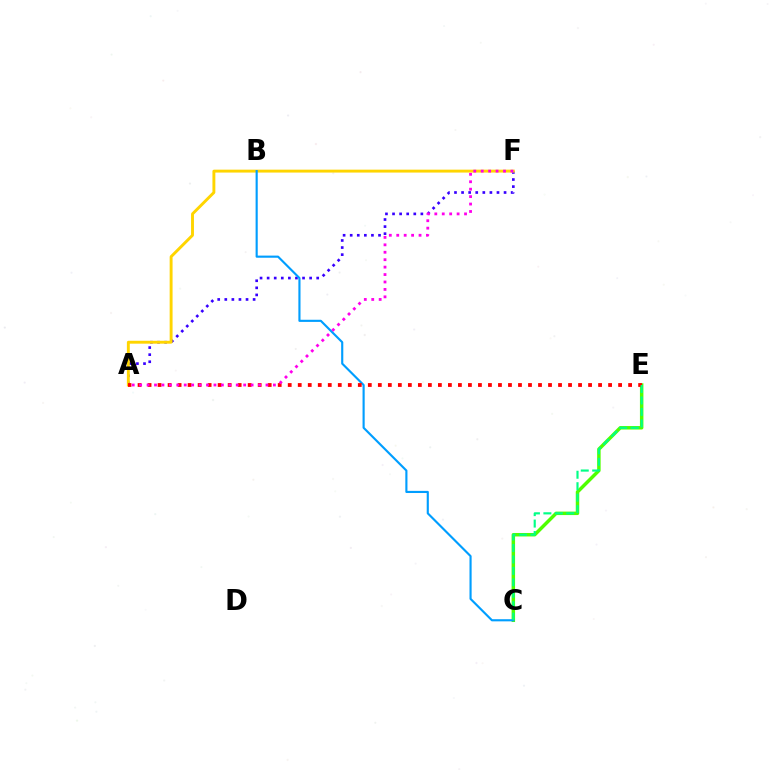{('A', 'F'): [{'color': '#3700ff', 'line_style': 'dotted', 'thickness': 1.92}, {'color': '#ffd500', 'line_style': 'solid', 'thickness': 2.09}, {'color': '#ff00ed', 'line_style': 'dotted', 'thickness': 2.02}], ('C', 'E'): [{'color': '#4fff00', 'line_style': 'solid', 'thickness': 2.5}, {'color': '#00ff86', 'line_style': 'dashed', 'thickness': 1.56}], ('B', 'C'): [{'color': '#009eff', 'line_style': 'solid', 'thickness': 1.54}], ('A', 'E'): [{'color': '#ff0000', 'line_style': 'dotted', 'thickness': 2.72}]}